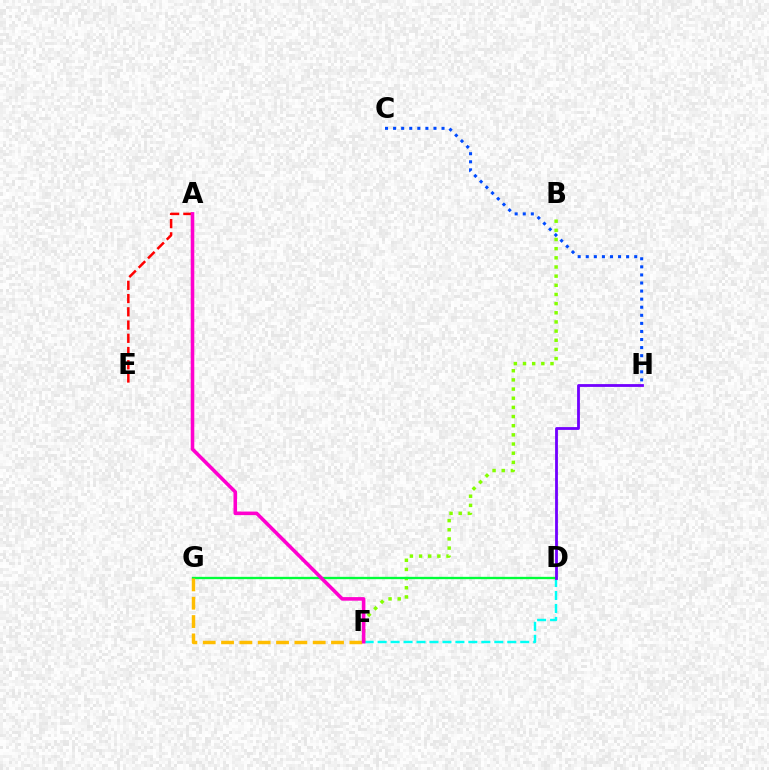{('D', 'F'): [{'color': '#00fff6', 'line_style': 'dashed', 'thickness': 1.76}], ('B', 'F'): [{'color': '#84ff00', 'line_style': 'dotted', 'thickness': 2.49}], ('C', 'H'): [{'color': '#004bff', 'line_style': 'dotted', 'thickness': 2.19}], ('D', 'G'): [{'color': '#00ff39', 'line_style': 'solid', 'thickness': 1.67}], ('A', 'E'): [{'color': '#ff0000', 'line_style': 'dashed', 'thickness': 1.8}], ('F', 'G'): [{'color': '#ffbd00', 'line_style': 'dashed', 'thickness': 2.49}], ('A', 'F'): [{'color': '#ff00cf', 'line_style': 'solid', 'thickness': 2.57}], ('D', 'H'): [{'color': '#7200ff', 'line_style': 'solid', 'thickness': 2.02}]}